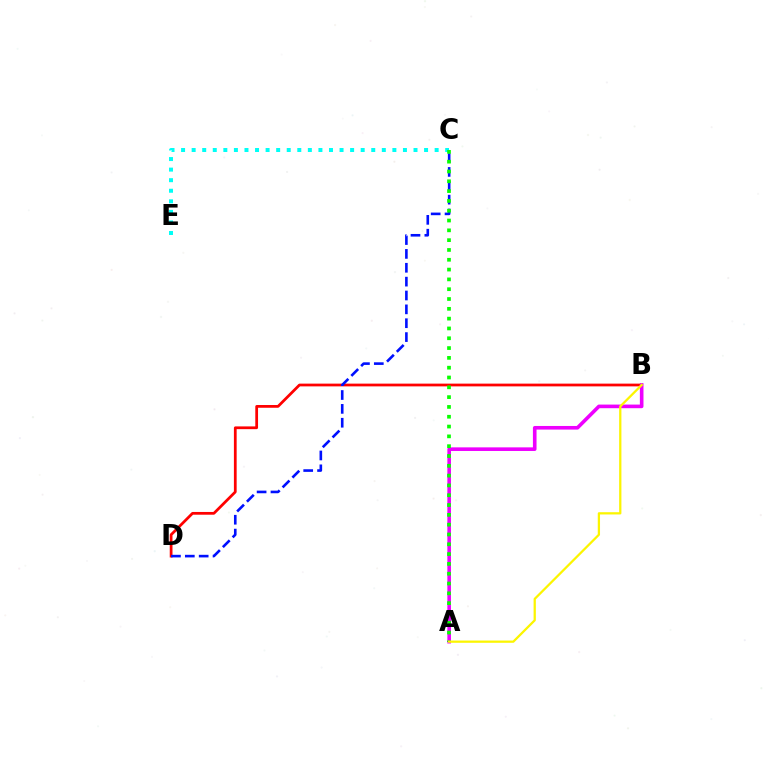{('B', 'D'): [{'color': '#ff0000', 'line_style': 'solid', 'thickness': 1.98}], ('C', 'E'): [{'color': '#00fff6', 'line_style': 'dotted', 'thickness': 2.87}], ('C', 'D'): [{'color': '#0010ff', 'line_style': 'dashed', 'thickness': 1.88}], ('A', 'B'): [{'color': '#ee00ff', 'line_style': 'solid', 'thickness': 2.61}, {'color': '#fcf500', 'line_style': 'solid', 'thickness': 1.63}], ('A', 'C'): [{'color': '#08ff00', 'line_style': 'dotted', 'thickness': 2.67}]}